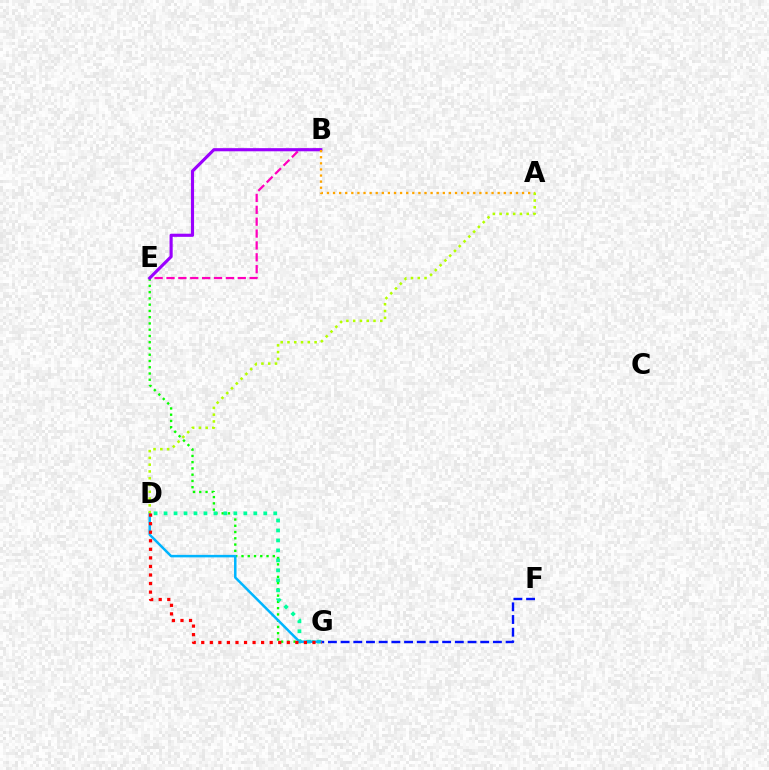{('E', 'G'): [{'color': '#08ff00', 'line_style': 'dotted', 'thickness': 1.7}], ('B', 'E'): [{'color': '#ff00bd', 'line_style': 'dashed', 'thickness': 1.61}, {'color': '#9b00ff', 'line_style': 'solid', 'thickness': 2.26}], ('F', 'G'): [{'color': '#0010ff', 'line_style': 'dashed', 'thickness': 1.72}], ('D', 'G'): [{'color': '#00ff9d', 'line_style': 'dotted', 'thickness': 2.71}, {'color': '#00b5ff', 'line_style': 'solid', 'thickness': 1.8}, {'color': '#ff0000', 'line_style': 'dotted', 'thickness': 2.32}], ('A', 'B'): [{'color': '#ffa500', 'line_style': 'dotted', 'thickness': 1.66}], ('A', 'D'): [{'color': '#b3ff00', 'line_style': 'dotted', 'thickness': 1.84}]}